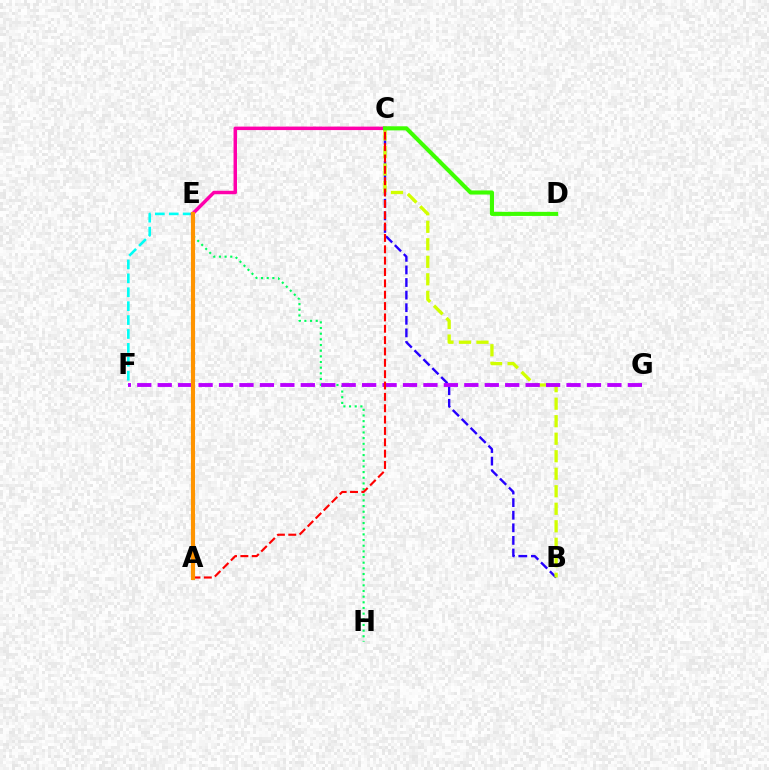{('E', 'F'): [{'color': '#00fff6', 'line_style': 'dashed', 'thickness': 1.89}], ('B', 'C'): [{'color': '#2500ff', 'line_style': 'dashed', 'thickness': 1.71}, {'color': '#d1ff00', 'line_style': 'dashed', 'thickness': 2.38}], ('E', 'H'): [{'color': '#00ff5c', 'line_style': 'dotted', 'thickness': 1.54}], ('A', 'E'): [{'color': '#0074ff', 'line_style': 'dashed', 'thickness': 2.04}, {'color': '#ff9400', 'line_style': 'solid', 'thickness': 2.98}], ('F', 'G'): [{'color': '#b900ff', 'line_style': 'dashed', 'thickness': 2.78}], ('C', 'E'): [{'color': '#ff00ac', 'line_style': 'solid', 'thickness': 2.5}], ('A', 'C'): [{'color': '#ff0000', 'line_style': 'dashed', 'thickness': 1.54}], ('C', 'D'): [{'color': '#3dff00', 'line_style': 'solid', 'thickness': 2.95}]}